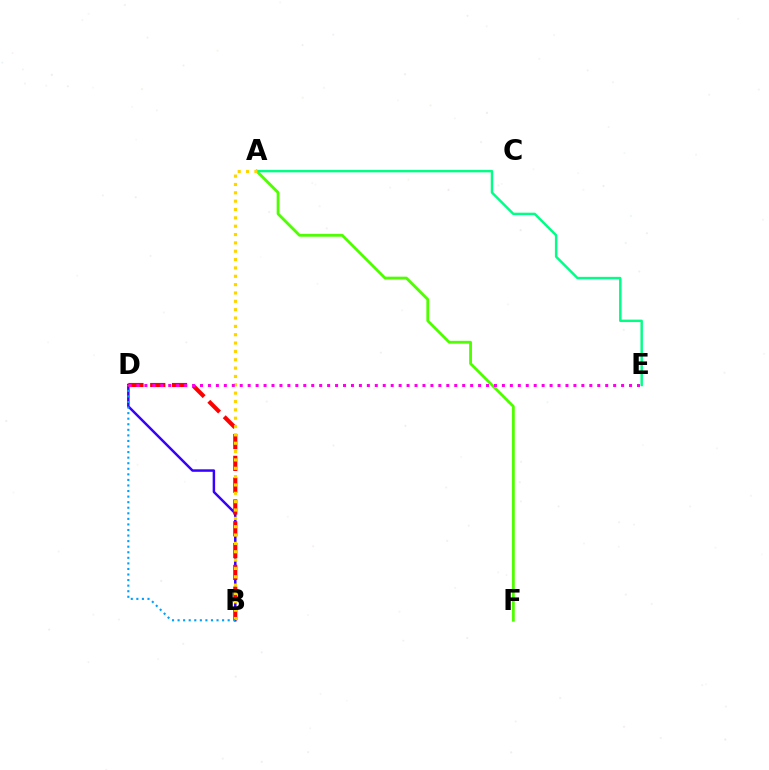{('A', 'F'): [{'color': '#4fff00', 'line_style': 'solid', 'thickness': 2.03}], ('A', 'E'): [{'color': '#00ff86', 'line_style': 'solid', 'thickness': 1.75}], ('B', 'D'): [{'color': '#3700ff', 'line_style': 'solid', 'thickness': 1.79}, {'color': '#ff0000', 'line_style': 'dashed', 'thickness': 2.96}, {'color': '#009eff', 'line_style': 'dotted', 'thickness': 1.51}], ('A', 'B'): [{'color': '#ffd500', 'line_style': 'dotted', 'thickness': 2.27}], ('D', 'E'): [{'color': '#ff00ed', 'line_style': 'dotted', 'thickness': 2.16}]}